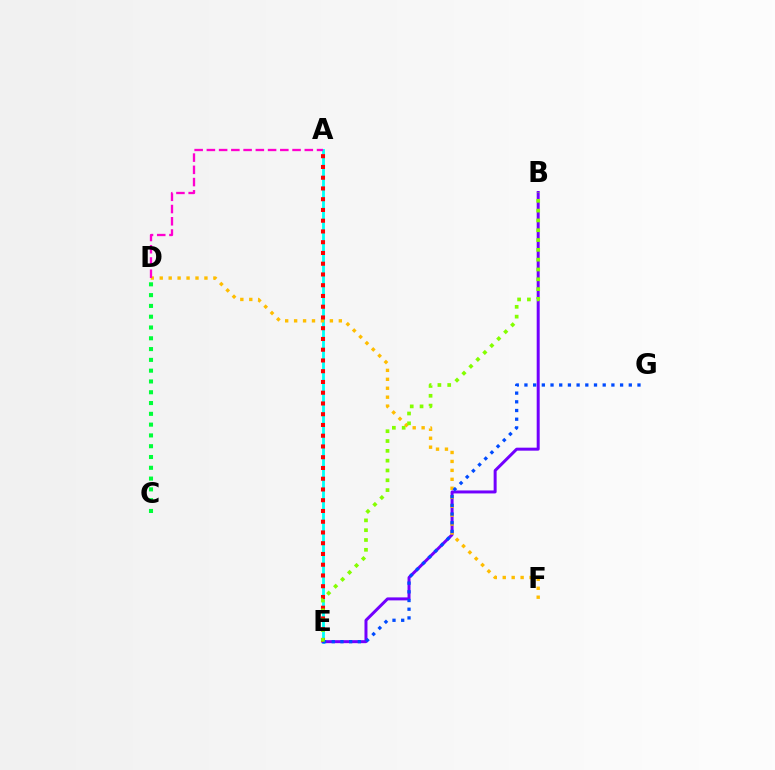{('A', 'E'): [{'color': '#00fff6', 'line_style': 'solid', 'thickness': 2.04}, {'color': '#ff0000', 'line_style': 'dotted', 'thickness': 2.92}], ('B', 'E'): [{'color': '#7200ff', 'line_style': 'solid', 'thickness': 2.15}, {'color': '#84ff00', 'line_style': 'dotted', 'thickness': 2.67}], ('D', 'F'): [{'color': '#ffbd00', 'line_style': 'dotted', 'thickness': 2.43}], ('A', 'D'): [{'color': '#ff00cf', 'line_style': 'dashed', 'thickness': 1.66}], ('E', 'G'): [{'color': '#004bff', 'line_style': 'dotted', 'thickness': 2.36}], ('C', 'D'): [{'color': '#00ff39', 'line_style': 'dotted', 'thickness': 2.93}]}